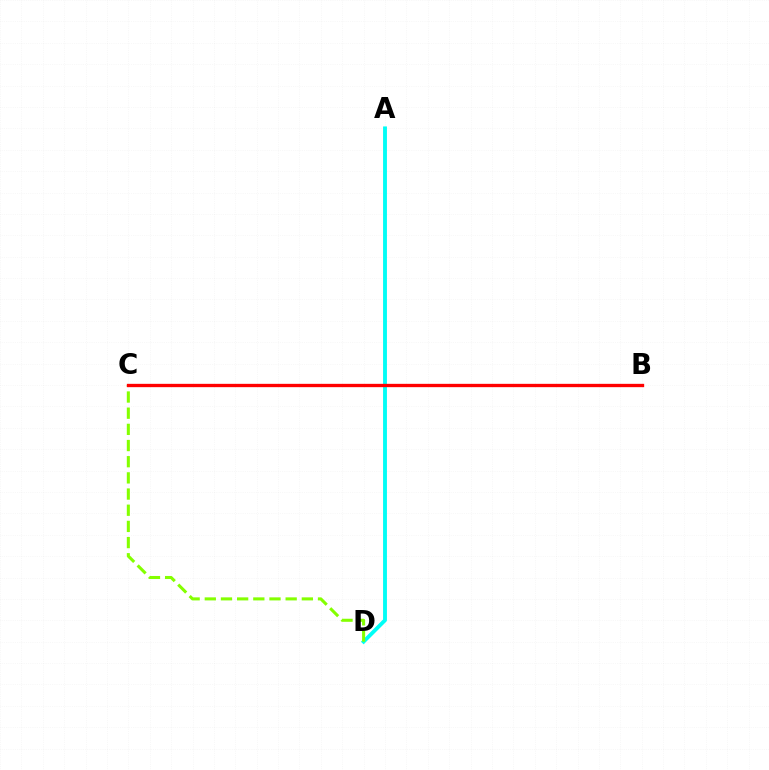{('A', 'D'): [{'color': '#7200ff', 'line_style': 'solid', 'thickness': 1.68}, {'color': '#00fff6', 'line_style': 'solid', 'thickness': 2.74}], ('C', 'D'): [{'color': '#84ff00', 'line_style': 'dashed', 'thickness': 2.2}], ('B', 'C'): [{'color': '#ff0000', 'line_style': 'solid', 'thickness': 2.39}]}